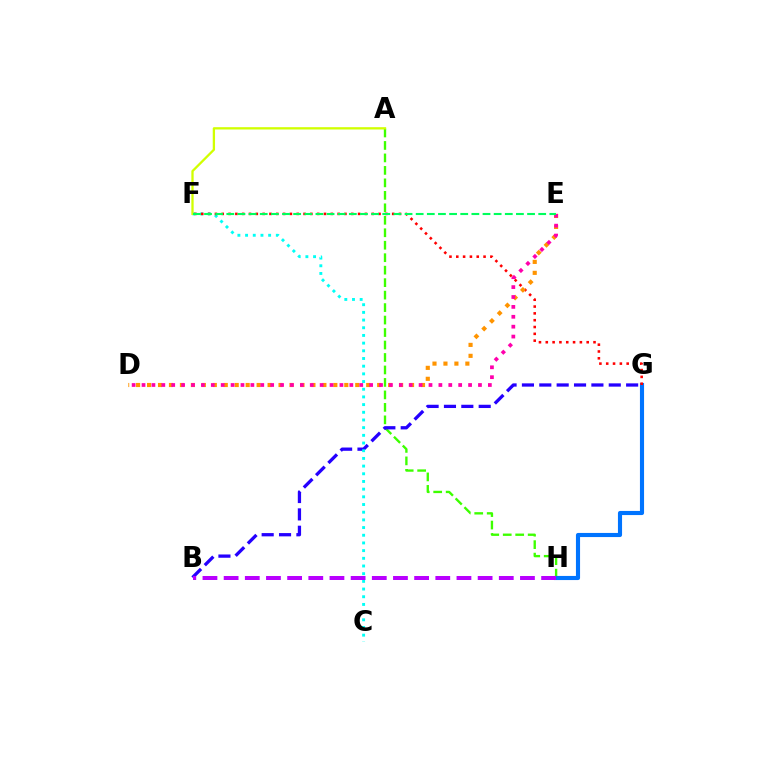{('A', 'H'): [{'color': '#3dff00', 'line_style': 'dashed', 'thickness': 1.69}], ('B', 'G'): [{'color': '#2500ff', 'line_style': 'dashed', 'thickness': 2.36}], ('G', 'H'): [{'color': '#0074ff', 'line_style': 'solid', 'thickness': 2.96}], ('C', 'F'): [{'color': '#00fff6', 'line_style': 'dotted', 'thickness': 2.09}], ('F', 'G'): [{'color': '#ff0000', 'line_style': 'dotted', 'thickness': 1.85}], ('A', 'F'): [{'color': '#d1ff00', 'line_style': 'solid', 'thickness': 1.66}], ('D', 'E'): [{'color': '#ff9400', 'line_style': 'dotted', 'thickness': 2.98}, {'color': '#ff00ac', 'line_style': 'dotted', 'thickness': 2.69}], ('B', 'H'): [{'color': '#b900ff', 'line_style': 'dashed', 'thickness': 2.88}], ('E', 'F'): [{'color': '#00ff5c', 'line_style': 'dashed', 'thickness': 1.51}]}